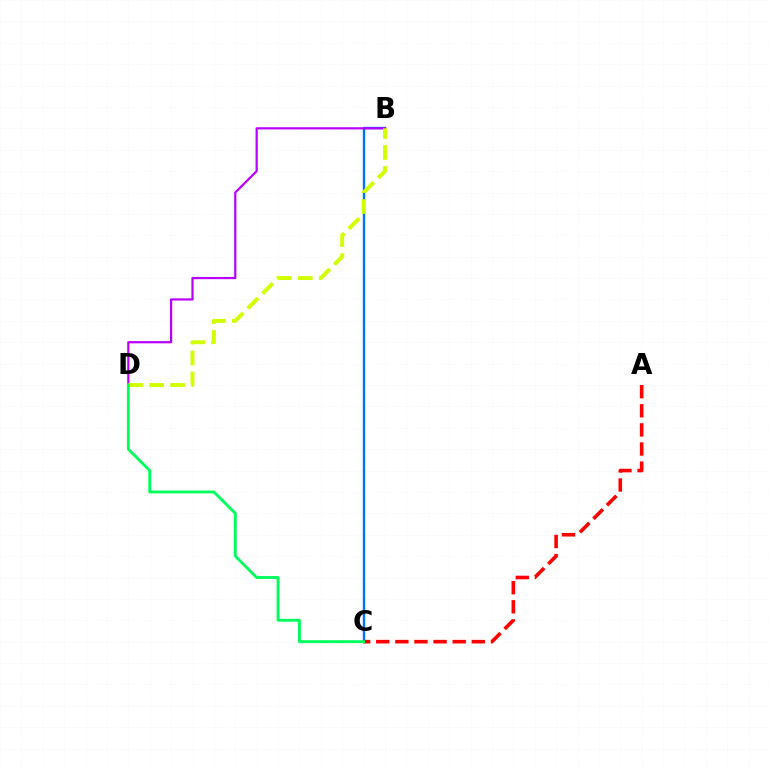{('B', 'C'): [{'color': '#0074ff', 'line_style': 'solid', 'thickness': 1.72}], ('B', 'D'): [{'color': '#b900ff', 'line_style': 'solid', 'thickness': 1.6}, {'color': '#d1ff00', 'line_style': 'dashed', 'thickness': 2.85}], ('A', 'C'): [{'color': '#ff0000', 'line_style': 'dashed', 'thickness': 2.6}], ('C', 'D'): [{'color': '#00ff5c', 'line_style': 'solid', 'thickness': 2.06}]}